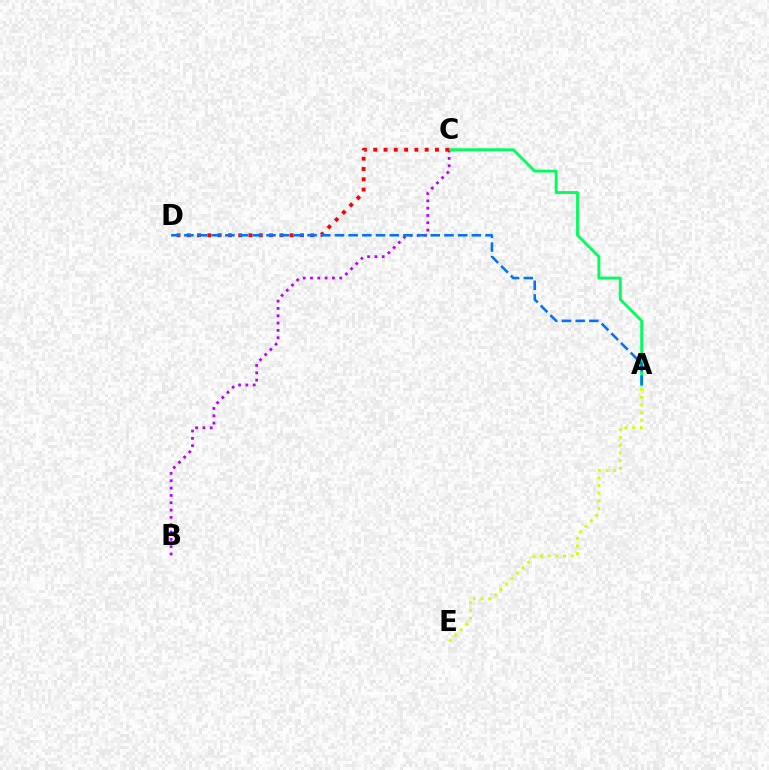{('B', 'C'): [{'color': '#b900ff', 'line_style': 'dotted', 'thickness': 1.99}], ('A', 'C'): [{'color': '#00ff5c', 'line_style': 'solid', 'thickness': 2.05}], ('A', 'E'): [{'color': '#d1ff00', 'line_style': 'dotted', 'thickness': 2.09}], ('C', 'D'): [{'color': '#ff0000', 'line_style': 'dotted', 'thickness': 2.8}], ('A', 'D'): [{'color': '#0074ff', 'line_style': 'dashed', 'thickness': 1.86}]}